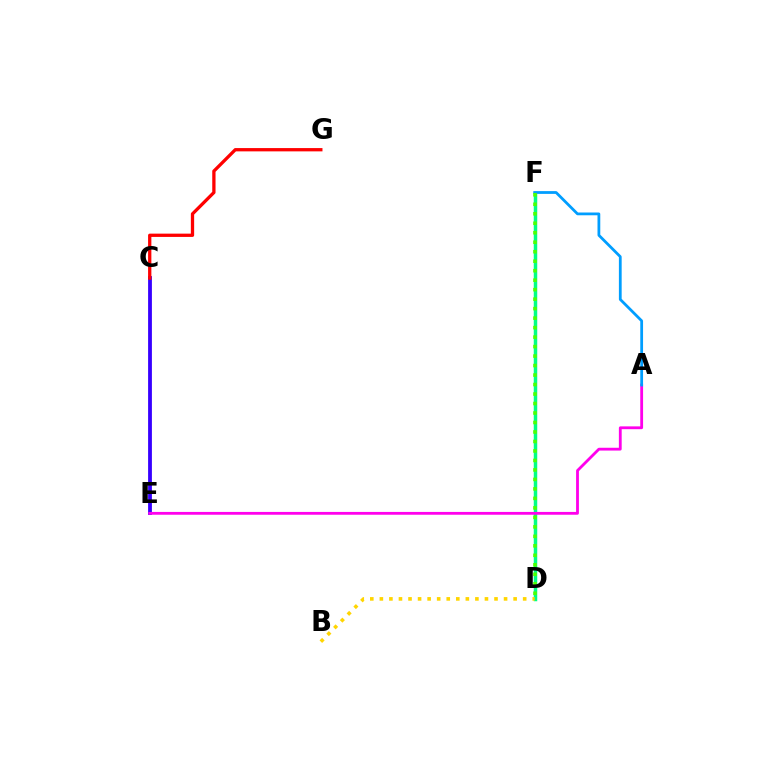{('C', 'E'): [{'color': '#3700ff', 'line_style': 'solid', 'thickness': 2.74}], ('D', 'F'): [{'color': '#00ff86', 'line_style': 'solid', 'thickness': 2.52}, {'color': '#4fff00', 'line_style': 'dotted', 'thickness': 2.58}], ('A', 'E'): [{'color': '#ff00ed', 'line_style': 'solid', 'thickness': 2.02}], ('A', 'F'): [{'color': '#009eff', 'line_style': 'solid', 'thickness': 2.0}], ('B', 'D'): [{'color': '#ffd500', 'line_style': 'dotted', 'thickness': 2.6}], ('C', 'G'): [{'color': '#ff0000', 'line_style': 'solid', 'thickness': 2.37}]}